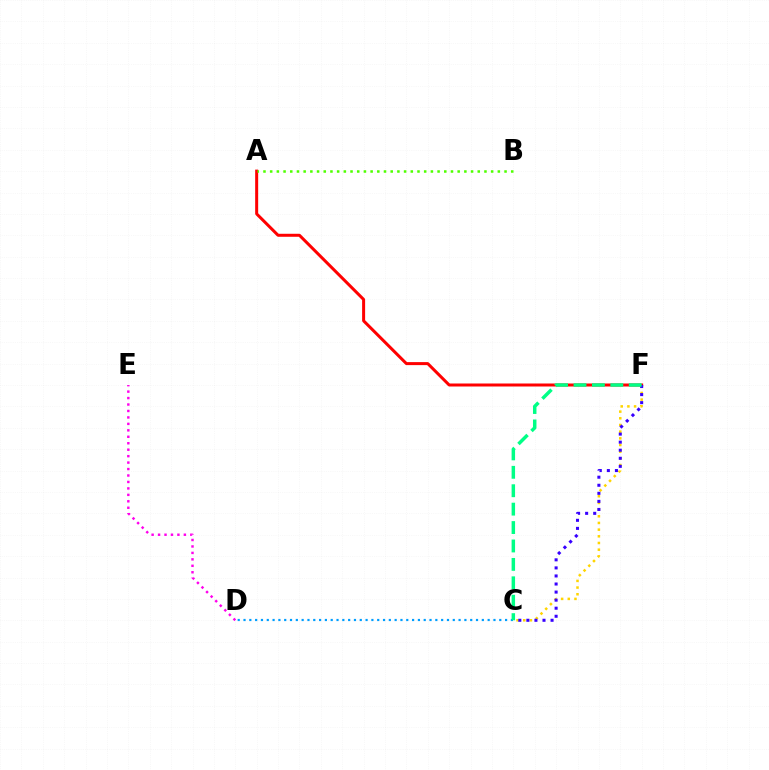{('A', 'F'): [{'color': '#ff0000', 'line_style': 'solid', 'thickness': 2.16}], ('C', 'F'): [{'color': '#ffd500', 'line_style': 'dotted', 'thickness': 1.81}, {'color': '#3700ff', 'line_style': 'dotted', 'thickness': 2.19}, {'color': '#00ff86', 'line_style': 'dashed', 'thickness': 2.5}], ('C', 'D'): [{'color': '#009eff', 'line_style': 'dotted', 'thickness': 1.58}], ('A', 'B'): [{'color': '#4fff00', 'line_style': 'dotted', 'thickness': 1.82}], ('D', 'E'): [{'color': '#ff00ed', 'line_style': 'dotted', 'thickness': 1.75}]}